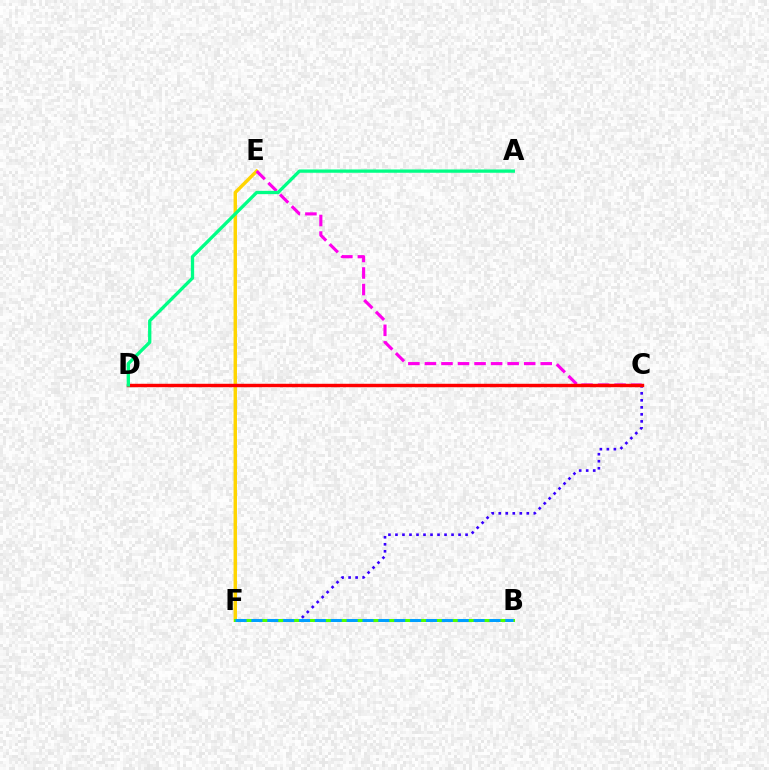{('E', 'F'): [{'color': '#ffd500', 'line_style': 'solid', 'thickness': 2.46}], ('C', 'E'): [{'color': '#ff00ed', 'line_style': 'dashed', 'thickness': 2.25}], ('C', 'F'): [{'color': '#3700ff', 'line_style': 'dotted', 'thickness': 1.9}], ('B', 'F'): [{'color': '#4fff00', 'line_style': 'solid', 'thickness': 2.19}, {'color': '#009eff', 'line_style': 'dashed', 'thickness': 2.16}], ('C', 'D'): [{'color': '#ff0000', 'line_style': 'solid', 'thickness': 2.46}], ('A', 'D'): [{'color': '#00ff86', 'line_style': 'solid', 'thickness': 2.37}]}